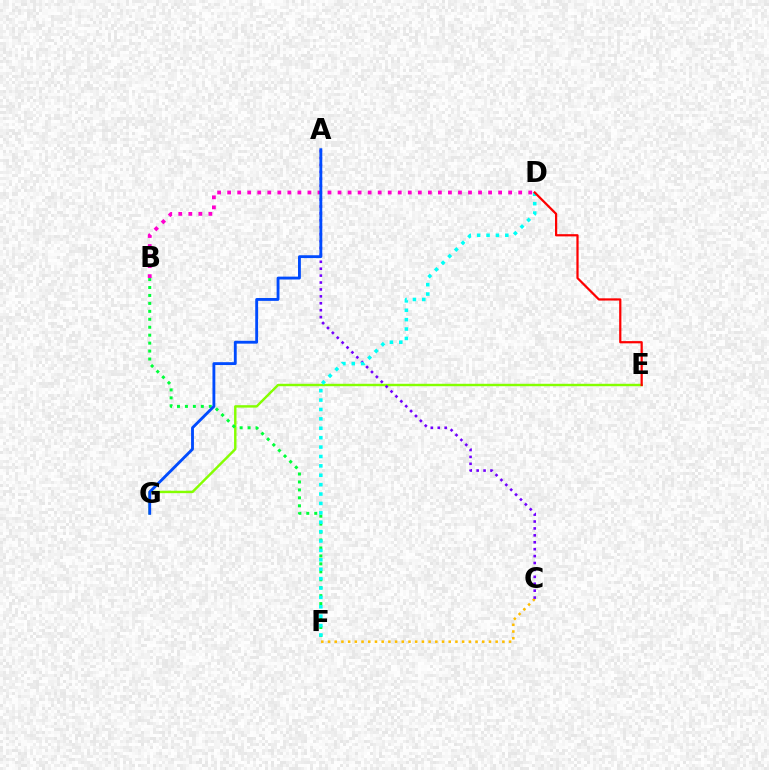{('C', 'F'): [{'color': '#ffbd00', 'line_style': 'dotted', 'thickness': 1.82}], ('B', 'D'): [{'color': '#ff00cf', 'line_style': 'dotted', 'thickness': 2.73}], ('E', 'G'): [{'color': '#84ff00', 'line_style': 'solid', 'thickness': 1.75}], ('A', 'C'): [{'color': '#7200ff', 'line_style': 'dotted', 'thickness': 1.88}], ('B', 'F'): [{'color': '#00ff39', 'line_style': 'dotted', 'thickness': 2.16}], ('D', 'F'): [{'color': '#00fff6', 'line_style': 'dotted', 'thickness': 2.55}], ('D', 'E'): [{'color': '#ff0000', 'line_style': 'solid', 'thickness': 1.6}], ('A', 'G'): [{'color': '#004bff', 'line_style': 'solid', 'thickness': 2.06}]}